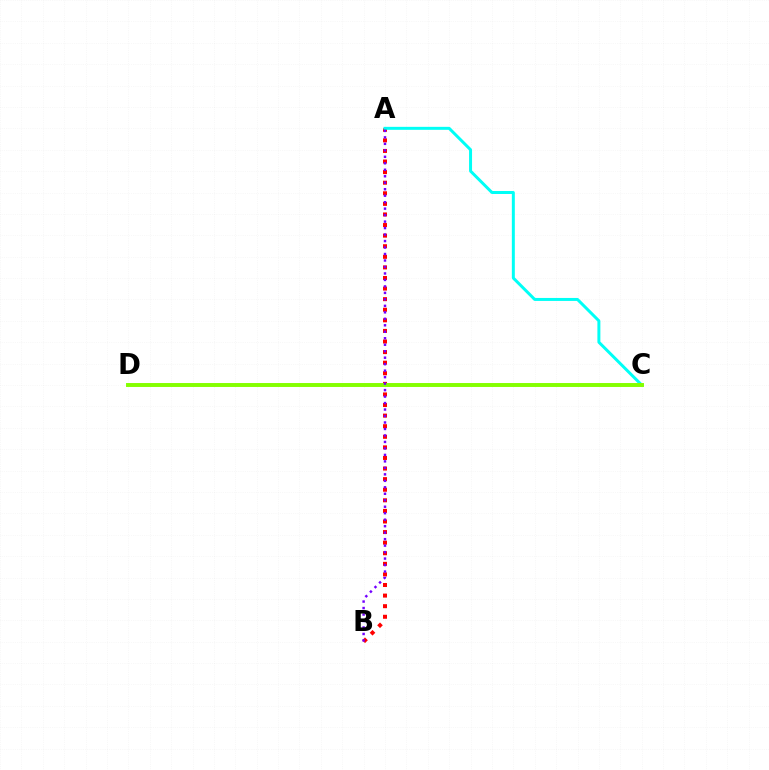{('A', 'B'): [{'color': '#ff0000', 'line_style': 'dotted', 'thickness': 2.88}, {'color': '#7200ff', 'line_style': 'dotted', 'thickness': 1.76}], ('A', 'C'): [{'color': '#00fff6', 'line_style': 'solid', 'thickness': 2.15}], ('C', 'D'): [{'color': '#84ff00', 'line_style': 'solid', 'thickness': 2.83}]}